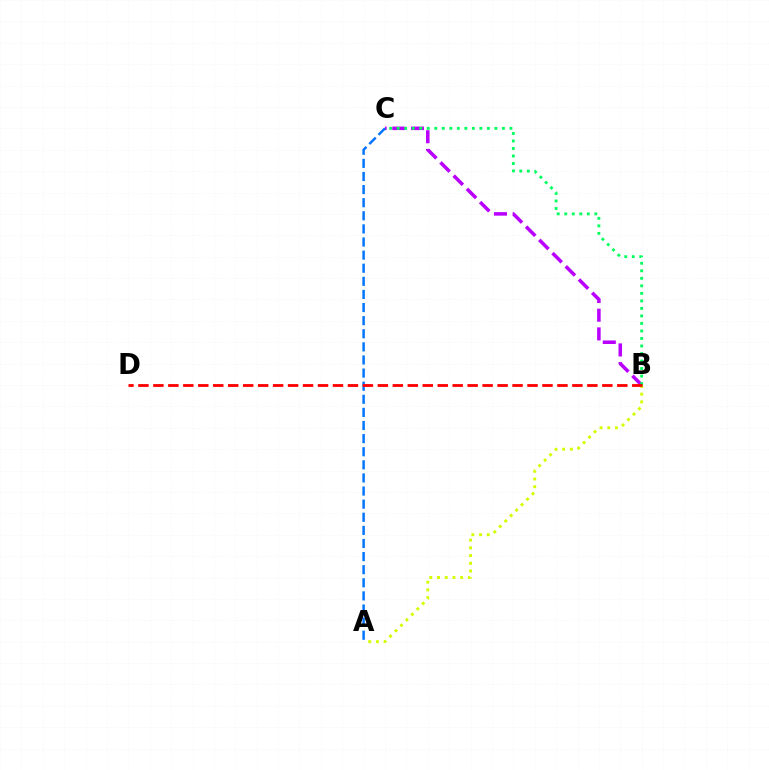{('B', 'C'): [{'color': '#b900ff', 'line_style': 'dashed', 'thickness': 2.54}, {'color': '#00ff5c', 'line_style': 'dotted', 'thickness': 2.04}], ('A', 'B'): [{'color': '#d1ff00', 'line_style': 'dotted', 'thickness': 2.09}], ('A', 'C'): [{'color': '#0074ff', 'line_style': 'dashed', 'thickness': 1.78}], ('B', 'D'): [{'color': '#ff0000', 'line_style': 'dashed', 'thickness': 2.03}]}